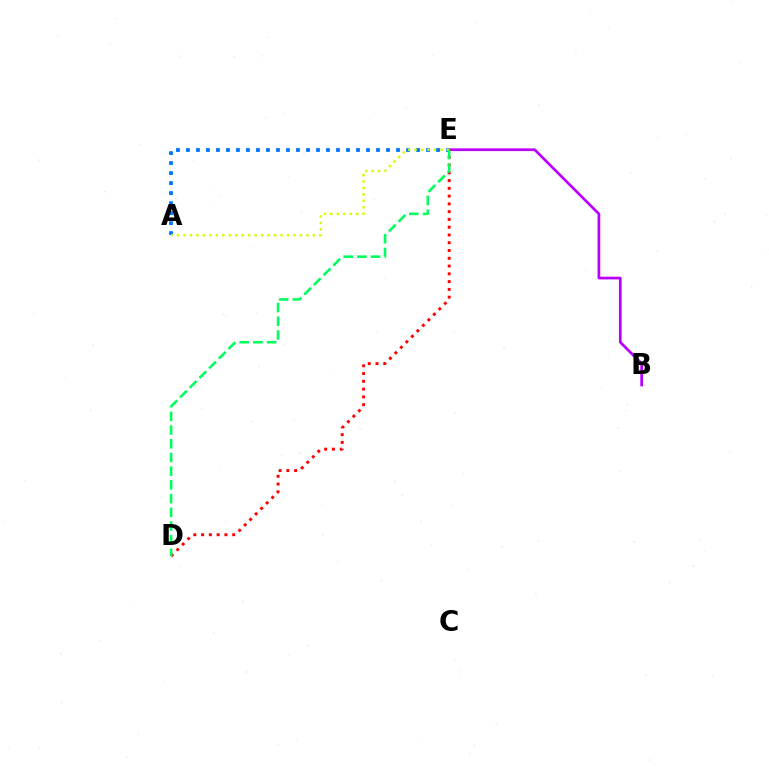{('A', 'E'): [{'color': '#0074ff', 'line_style': 'dotted', 'thickness': 2.72}, {'color': '#d1ff00', 'line_style': 'dotted', 'thickness': 1.76}], ('B', 'E'): [{'color': '#b900ff', 'line_style': 'solid', 'thickness': 1.96}], ('D', 'E'): [{'color': '#ff0000', 'line_style': 'dotted', 'thickness': 2.11}, {'color': '#00ff5c', 'line_style': 'dashed', 'thickness': 1.86}]}